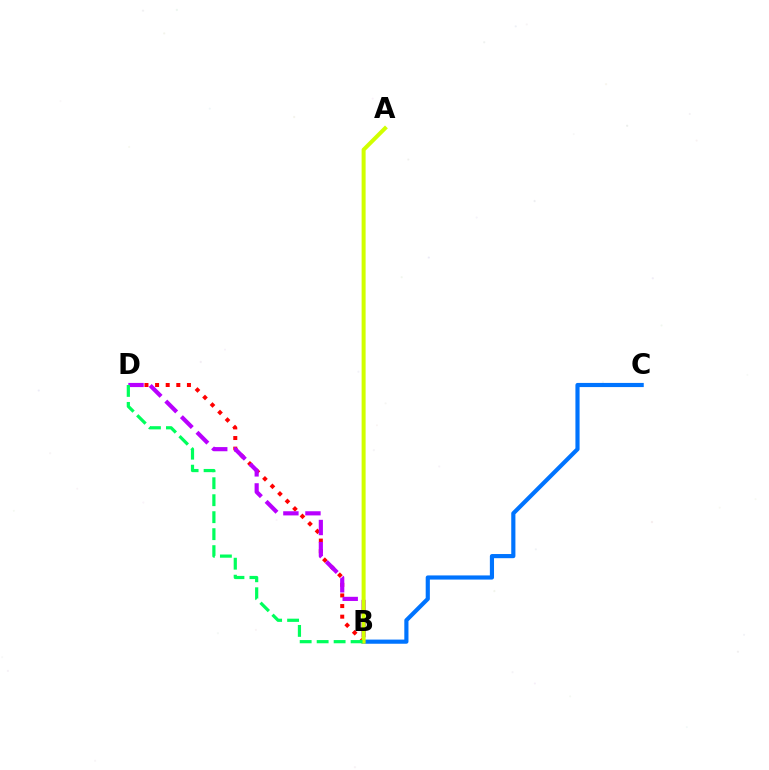{('B', 'D'): [{'color': '#ff0000', 'line_style': 'dotted', 'thickness': 2.88}, {'color': '#b900ff', 'line_style': 'dashed', 'thickness': 3.0}, {'color': '#00ff5c', 'line_style': 'dashed', 'thickness': 2.31}], ('B', 'C'): [{'color': '#0074ff', 'line_style': 'solid', 'thickness': 2.99}], ('A', 'B'): [{'color': '#d1ff00', 'line_style': 'solid', 'thickness': 2.88}]}